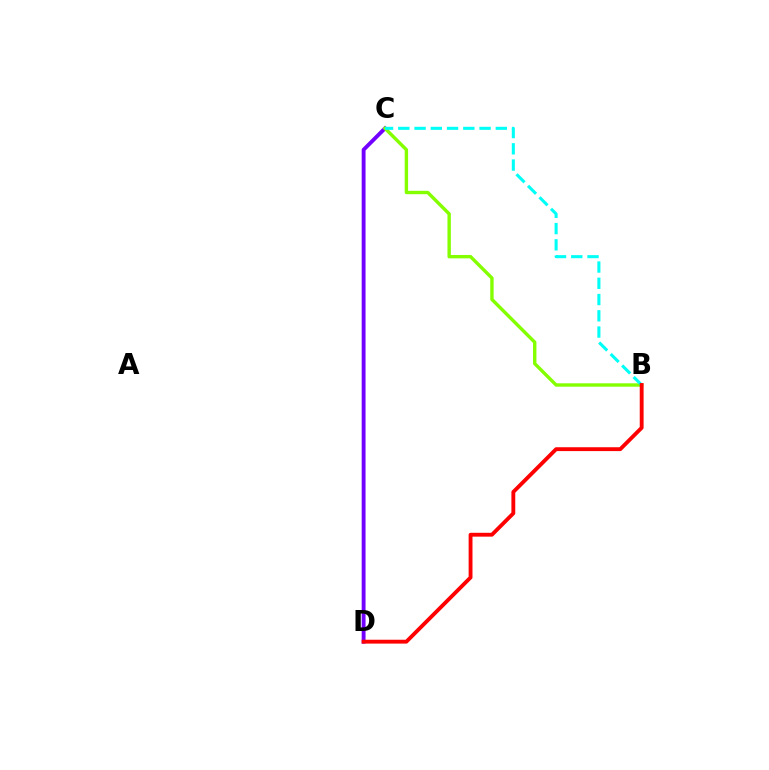{('C', 'D'): [{'color': '#7200ff', 'line_style': 'solid', 'thickness': 2.78}], ('B', 'C'): [{'color': '#84ff00', 'line_style': 'solid', 'thickness': 2.44}, {'color': '#00fff6', 'line_style': 'dashed', 'thickness': 2.21}], ('B', 'D'): [{'color': '#ff0000', 'line_style': 'solid', 'thickness': 2.78}]}